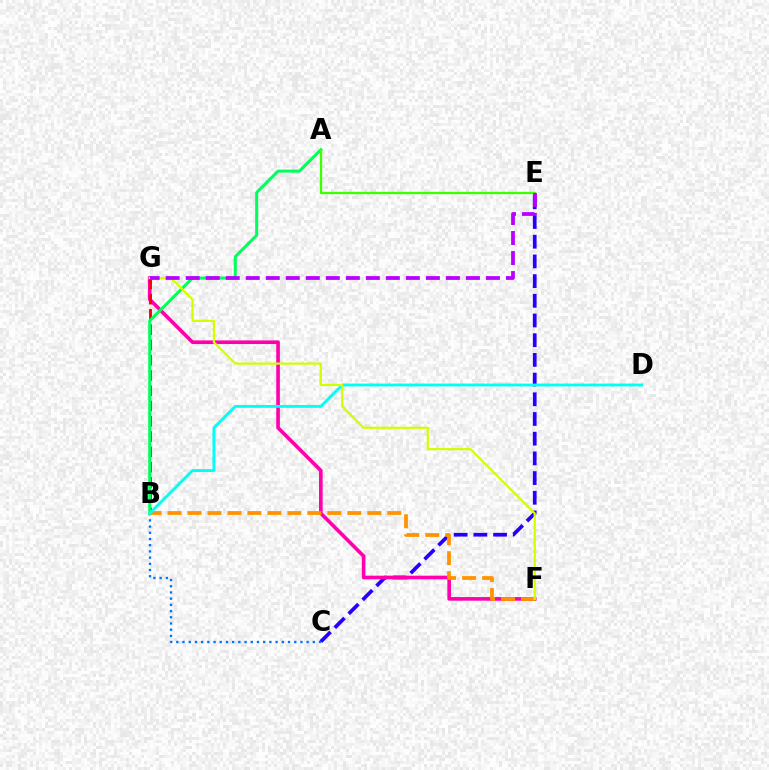{('C', 'E'): [{'color': '#2500ff', 'line_style': 'dashed', 'thickness': 2.68}], ('F', 'G'): [{'color': '#ff00ac', 'line_style': 'solid', 'thickness': 2.62}, {'color': '#d1ff00', 'line_style': 'solid', 'thickness': 1.6}], ('B', 'G'): [{'color': '#ff0000', 'line_style': 'dashed', 'thickness': 2.07}], ('A', 'B'): [{'color': '#00ff5c', 'line_style': 'solid', 'thickness': 2.18}], ('B', 'C'): [{'color': '#0074ff', 'line_style': 'dotted', 'thickness': 1.69}], ('B', 'F'): [{'color': '#ff9400', 'line_style': 'dashed', 'thickness': 2.71}], ('A', 'E'): [{'color': '#3dff00', 'line_style': 'solid', 'thickness': 1.67}], ('B', 'D'): [{'color': '#00fff6', 'line_style': 'solid', 'thickness': 2.06}], ('E', 'G'): [{'color': '#b900ff', 'line_style': 'dashed', 'thickness': 2.72}]}